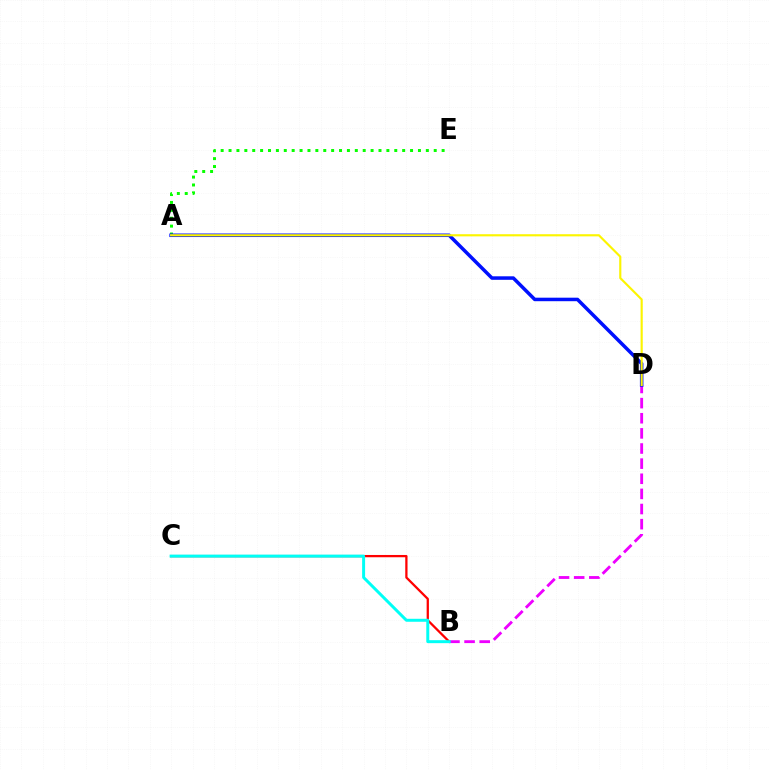{('A', 'E'): [{'color': '#08ff00', 'line_style': 'dotted', 'thickness': 2.14}], ('B', 'C'): [{'color': '#ff0000', 'line_style': 'solid', 'thickness': 1.64}, {'color': '#00fff6', 'line_style': 'solid', 'thickness': 2.14}], ('B', 'D'): [{'color': '#ee00ff', 'line_style': 'dashed', 'thickness': 2.06}], ('A', 'D'): [{'color': '#0010ff', 'line_style': 'solid', 'thickness': 2.53}, {'color': '#fcf500', 'line_style': 'solid', 'thickness': 1.55}]}